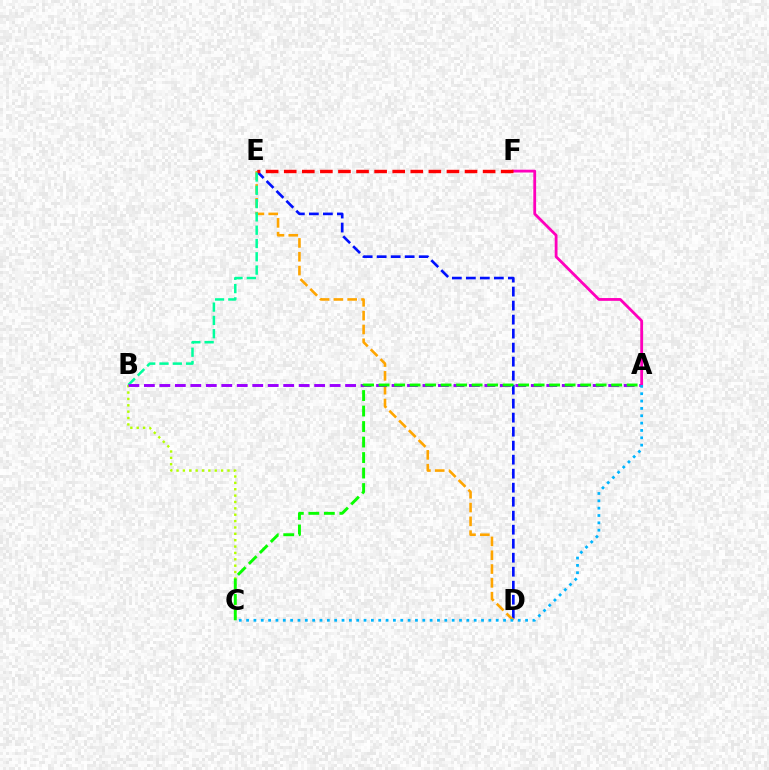{('D', 'E'): [{'color': '#0010ff', 'line_style': 'dashed', 'thickness': 1.9}, {'color': '#ffa500', 'line_style': 'dashed', 'thickness': 1.88}], ('B', 'C'): [{'color': '#b3ff00', 'line_style': 'dotted', 'thickness': 1.73}], ('B', 'E'): [{'color': '#00ff9d', 'line_style': 'dashed', 'thickness': 1.81}], ('A', 'B'): [{'color': '#9b00ff', 'line_style': 'dashed', 'thickness': 2.1}], ('A', 'F'): [{'color': '#ff00bd', 'line_style': 'solid', 'thickness': 2.02}], ('A', 'C'): [{'color': '#08ff00', 'line_style': 'dashed', 'thickness': 2.11}, {'color': '#00b5ff', 'line_style': 'dotted', 'thickness': 1.99}], ('E', 'F'): [{'color': '#ff0000', 'line_style': 'dashed', 'thickness': 2.46}]}